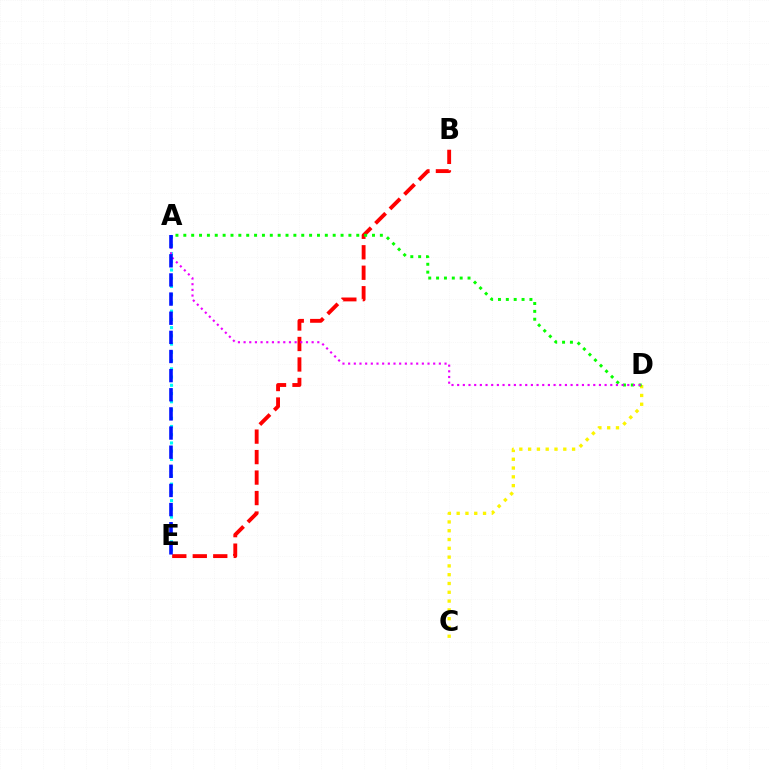{('C', 'D'): [{'color': '#fcf500', 'line_style': 'dotted', 'thickness': 2.39}], ('A', 'E'): [{'color': '#00fff6', 'line_style': 'dotted', 'thickness': 2.24}, {'color': '#0010ff', 'line_style': 'dashed', 'thickness': 2.6}], ('B', 'E'): [{'color': '#ff0000', 'line_style': 'dashed', 'thickness': 2.78}], ('A', 'D'): [{'color': '#08ff00', 'line_style': 'dotted', 'thickness': 2.14}, {'color': '#ee00ff', 'line_style': 'dotted', 'thickness': 1.54}]}